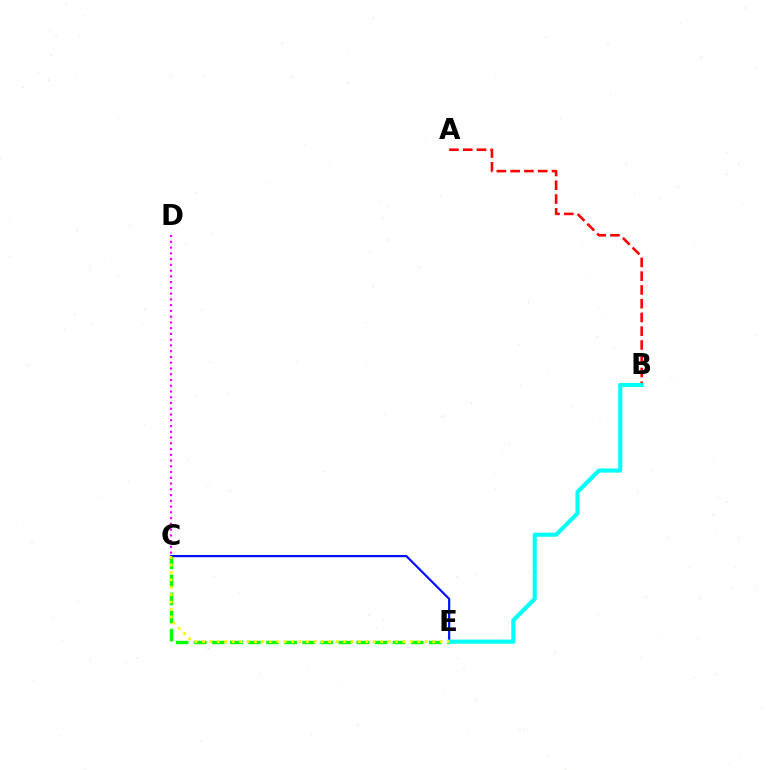{('C', 'D'): [{'color': '#ee00ff', 'line_style': 'dotted', 'thickness': 1.56}], ('C', 'E'): [{'color': '#08ff00', 'line_style': 'dashed', 'thickness': 2.46}, {'color': '#0010ff', 'line_style': 'solid', 'thickness': 1.57}, {'color': '#fcf500', 'line_style': 'dotted', 'thickness': 2.02}], ('A', 'B'): [{'color': '#ff0000', 'line_style': 'dashed', 'thickness': 1.87}], ('B', 'E'): [{'color': '#00fff6', 'line_style': 'solid', 'thickness': 2.96}]}